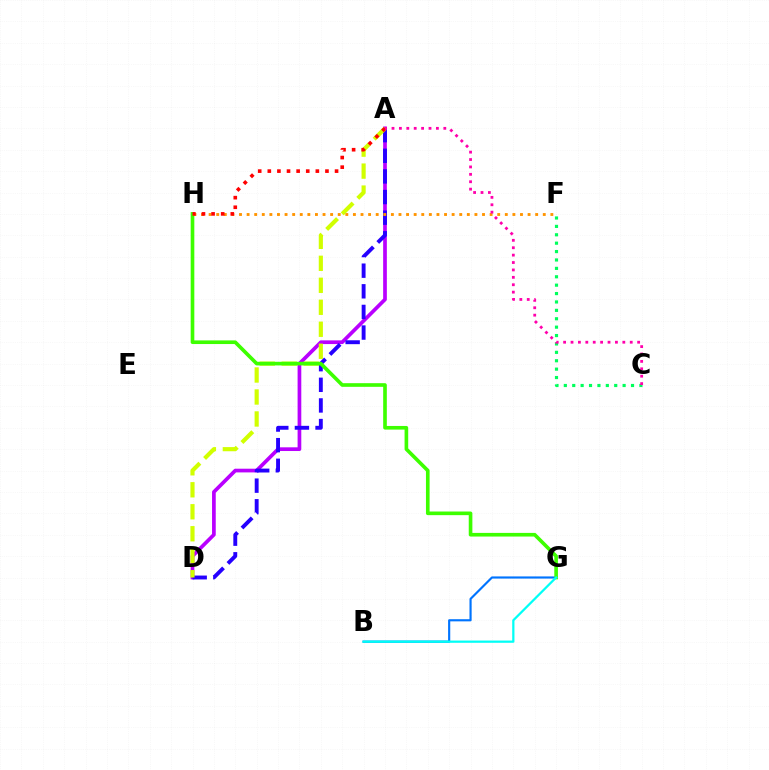{('B', 'G'): [{'color': '#0074ff', 'line_style': 'solid', 'thickness': 1.55}, {'color': '#00fff6', 'line_style': 'solid', 'thickness': 1.62}], ('A', 'D'): [{'color': '#b900ff', 'line_style': 'solid', 'thickness': 2.66}, {'color': '#2500ff', 'line_style': 'dashed', 'thickness': 2.8}, {'color': '#d1ff00', 'line_style': 'dashed', 'thickness': 2.99}], ('C', 'F'): [{'color': '#00ff5c', 'line_style': 'dotted', 'thickness': 2.28}], ('G', 'H'): [{'color': '#3dff00', 'line_style': 'solid', 'thickness': 2.62}], ('F', 'H'): [{'color': '#ff9400', 'line_style': 'dotted', 'thickness': 2.06}], ('A', 'H'): [{'color': '#ff0000', 'line_style': 'dotted', 'thickness': 2.61}], ('A', 'C'): [{'color': '#ff00ac', 'line_style': 'dotted', 'thickness': 2.01}]}